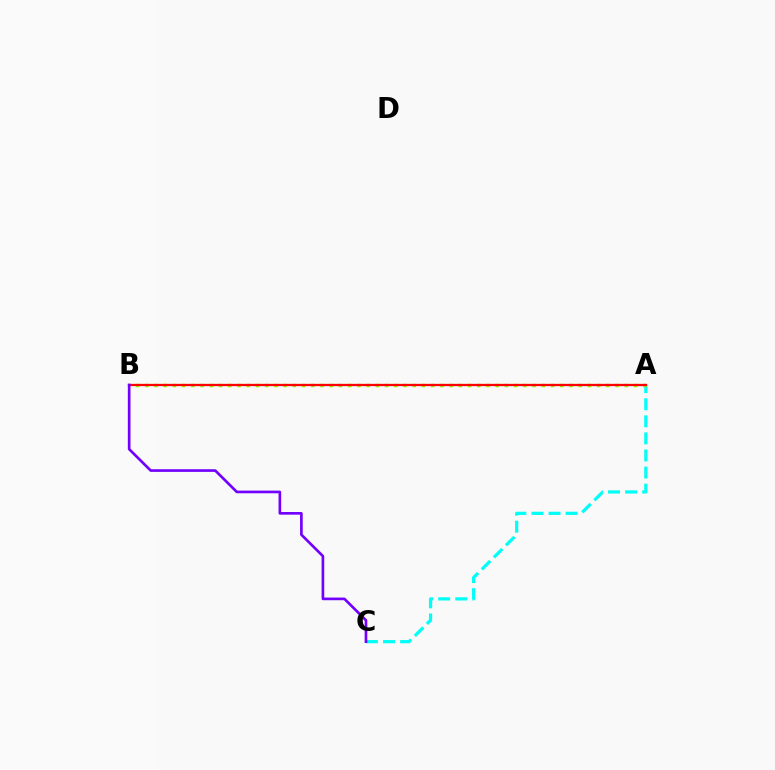{('A', 'C'): [{'color': '#00fff6', 'line_style': 'dashed', 'thickness': 2.32}], ('A', 'B'): [{'color': '#84ff00', 'line_style': 'dotted', 'thickness': 2.51}, {'color': '#ff0000', 'line_style': 'solid', 'thickness': 1.65}], ('B', 'C'): [{'color': '#7200ff', 'line_style': 'solid', 'thickness': 1.92}]}